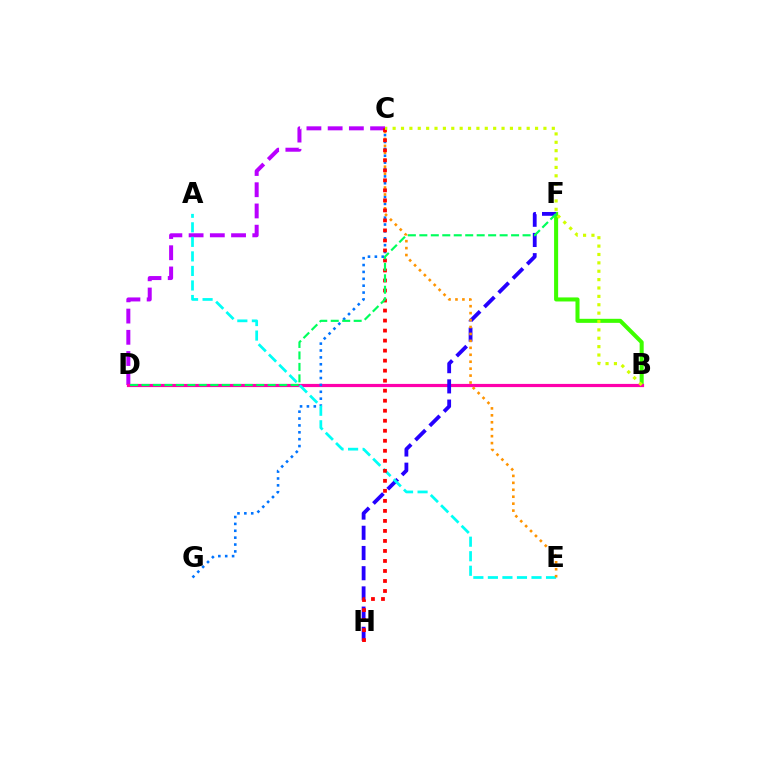{('C', 'D'): [{'color': '#b900ff', 'line_style': 'dashed', 'thickness': 2.88}], ('B', 'F'): [{'color': '#3dff00', 'line_style': 'solid', 'thickness': 2.92}], ('B', 'D'): [{'color': '#ff00ac', 'line_style': 'solid', 'thickness': 2.3}], ('F', 'H'): [{'color': '#2500ff', 'line_style': 'dashed', 'thickness': 2.74}], ('C', 'G'): [{'color': '#0074ff', 'line_style': 'dotted', 'thickness': 1.87}], ('A', 'E'): [{'color': '#00fff6', 'line_style': 'dashed', 'thickness': 1.97}], ('C', 'E'): [{'color': '#ff9400', 'line_style': 'dotted', 'thickness': 1.89}], ('C', 'H'): [{'color': '#ff0000', 'line_style': 'dotted', 'thickness': 2.72}], ('D', 'F'): [{'color': '#00ff5c', 'line_style': 'dashed', 'thickness': 1.56}], ('B', 'C'): [{'color': '#d1ff00', 'line_style': 'dotted', 'thickness': 2.28}]}